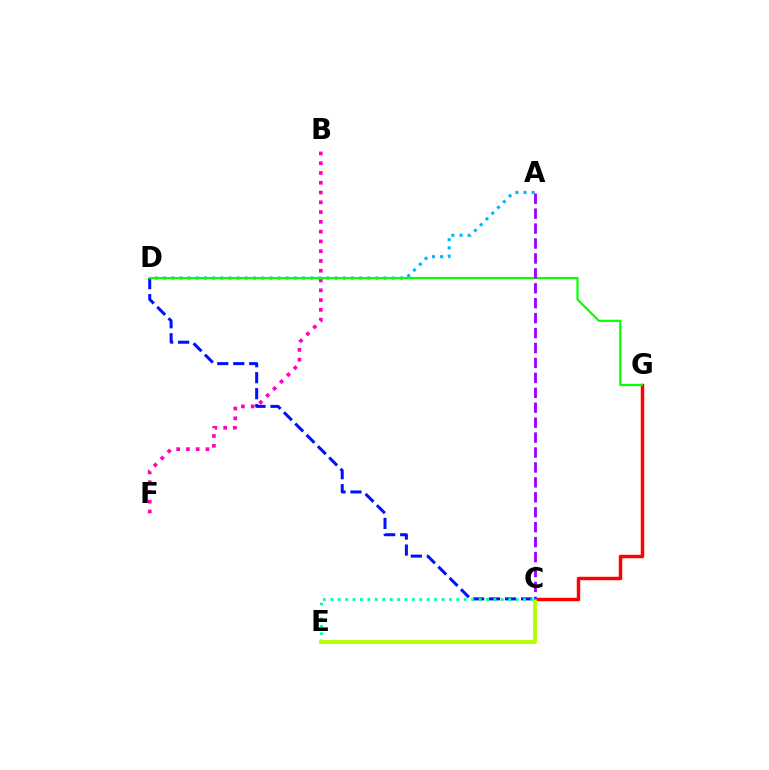{('C', 'E'): [{'color': '#ffa500', 'line_style': 'dashed', 'thickness': 1.67}, {'color': '#00ff9d', 'line_style': 'dotted', 'thickness': 2.01}, {'color': '#b3ff00', 'line_style': 'solid', 'thickness': 2.75}], ('C', 'G'): [{'color': '#ff0000', 'line_style': 'solid', 'thickness': 2.48}], ('C', 'D'): [{'color': '#0010ff', 'line_style': 'dashed', 'thickness': 2.17}], ('B', 'F'): [{'color': '#ff00bd', 'line_style': 'dotted', 'thickness': 2.66}], ('A', 'D'): [{'color': '#00b5ff', 'line_style': 'dotted', 'thickness': 2.22}], ('D', 'G'): [{'color': '#08ff00', 'line_style': 'solid', 'thickness': 1.6}], ('A', 'C'): [{'color': '#9b00ff', 'line_style': 'dashed', 'thickness': 2.03}]}